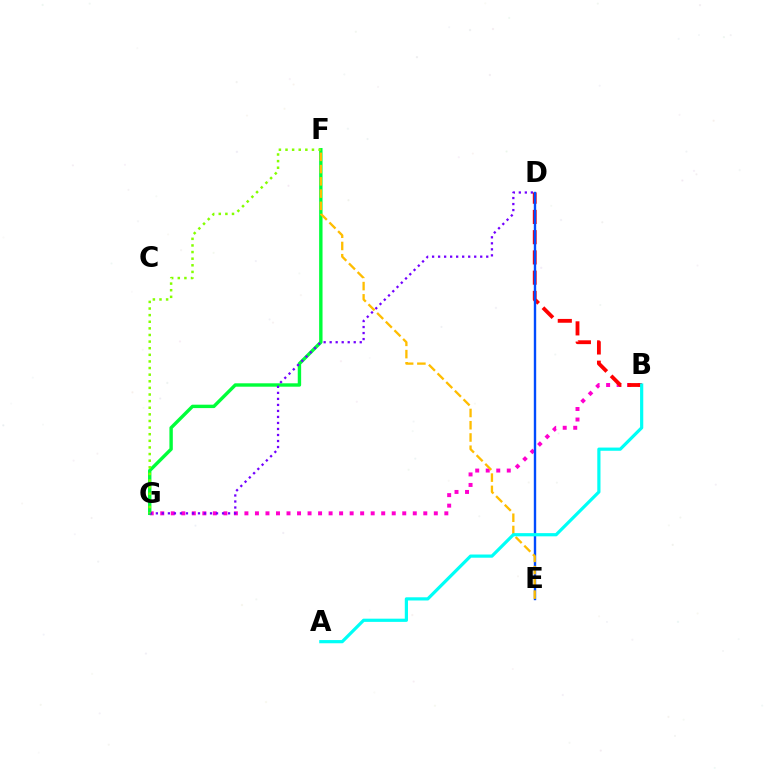{('B', 'G'): [{'color': '#ff00cf', 'line_style': 'dotted', 'thickness': 2.86}], ('F', 'G'): [{'color': '#00ff39', 'line_style': 'solid', 'thickness': 2.45}, {'color': '#84ff00', 'line_style': 'dotted', 'thickness': 1.8}], ('B', 'D'): [{'color': '#ff0000', 'line_style': 'dashed', 'thickness': 2.75}], ('D', 'G'): [{'color': '#7200ff', 'line_style': 'dotted', 'thickness': 1.63}], ('D', 'E'): [{'color': '#004bff', 'line_style': 'solid', 'thickness': 1.72}], ('E', 'F'): [{'color': '#ffbd00', 'line_style': 'dashed', 'thickness': 1.66}], ('A', 'B'): [{'color': '#00fff6', 'line_style': 'solid', 'thickness': 2.3}]}